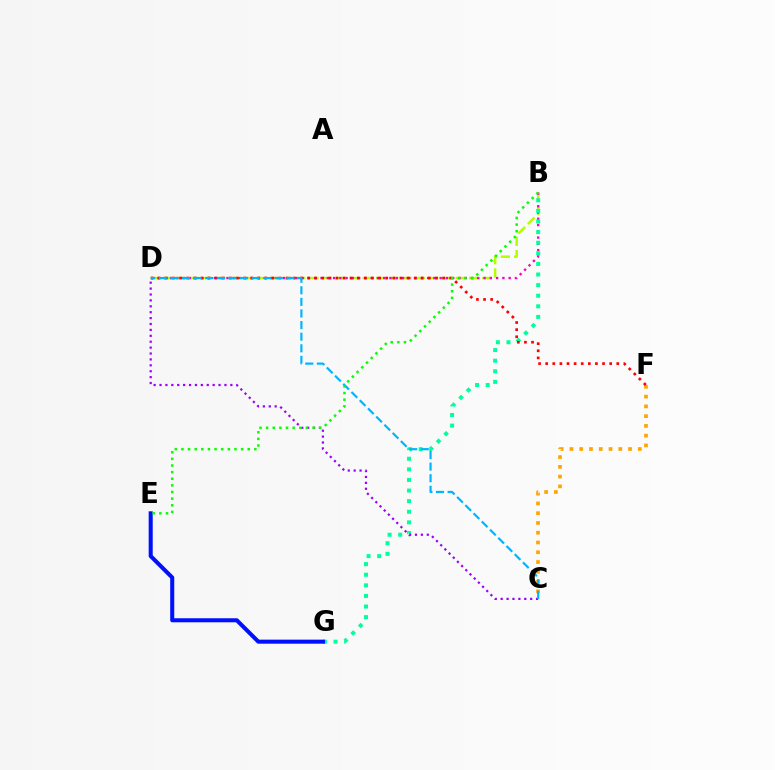{('B', 'D'): [{'color': '#b3ff00', 'line_style': 'dashed', 'thickness': 1.81}, {'color': '#ff00bd', 'line_style': 'dotted', 'thickness': 1.7}], ('B', 'G'): [{'color': '#00ff9d', 'line_style': 'dotted', 'thickness': 2.88}], ('C', 'F'): [{'color': '#ffa500', 'line_style': 'dotted', 'thickness': 2.65}], ('E', 'G'): [{'color': '#0010ff', 'line_style': 'solid', 'thickness': 2.91}], ('C', 'D'): [{'color': '#9b00ff', 'line_style': 'dotted', 'thickness': 1.6}, {'color': '#00b5ff', 'line_style': 'dashed', 'thickness': 1.58}], ('D', 'F'): [{'color': '#ff0000', 'line_style': 'dotted', 'thickness': 1.93}], ('B', 'E'): [{'color': '#08ff00', 'line_style': 'dotted', 'thickness': 1.8}]}